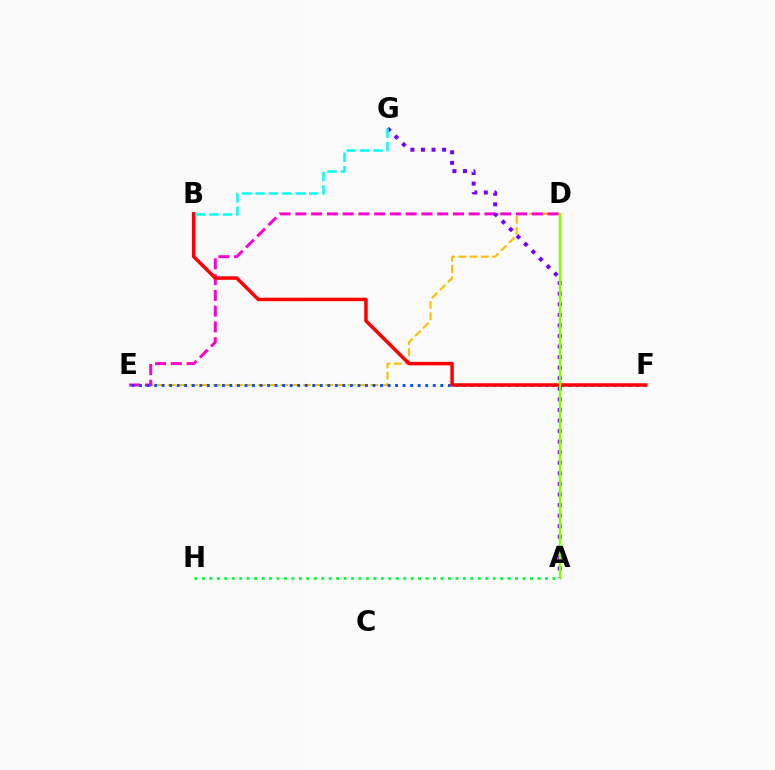{('D', 'E'): [{'color': '#ffbd00', 'line_style': 'dashed', 'thickness': 1.53}, {'color': '#ff00cf', 'line_style': 'dashed', 'thickness': 2.14}], ('A', 'G'): [{'color': '#7200ff', 'line_style': 'dotted', 'thickness': 2.87}], ('E', 'F'): [{'color': '#004bff', 'line_style': 'dotted', 'thickness': 2.05}], ('A', 'H'): [{'color': '#00ff39', 'line_style': 'dotted', 'thickness': 2.03}], ('B', 'F'): [{'color': '#ff0000', 'line_style': 'solid', 'thickness': 2.53}], ('A', 'D'): [{'color': '#84ff00', 'line_style': 'solid', 'thickness': 1.72}], ('B', 'G'): [{'color': '#00fff6', 'line_style': 'dashed', 'thickness': 1.82}]}